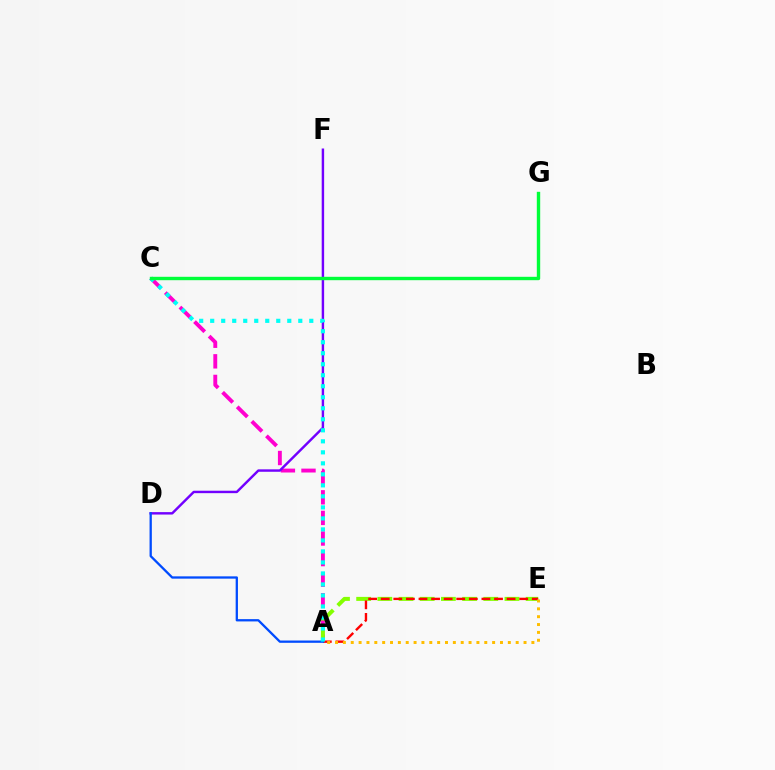{('A', 'C'): [{'color': '#ff00cf', 'line_style': 'dashed', 'thickness': 2.8}, {'color': '#00fff6', 'line_style': 'dotted', 'thickness': 2.99}], ('A', 'E'): [{'color': '#84ff00', 'line_style': 'dashed', 'thickness': 2.88}, {'color': '#ff0000', 'line_style': 'dashed', 'thickness': 1.71}, {'color': '#ffbd00', 'line_style': 'dotted', 'thickness': 2.13}], ('D', 'F'): [{'color': '#7200ff', 'line_style': 'solid', 'thickness': 1.75}], ('A', 'D'): [{'color': '#004bff', 'line_style': 'solid', 'thickness': 1.65}], ('C', 'G'): [{'color': '#00ff39', 'line_style': 'solid', 'thickness': 2.44}]}